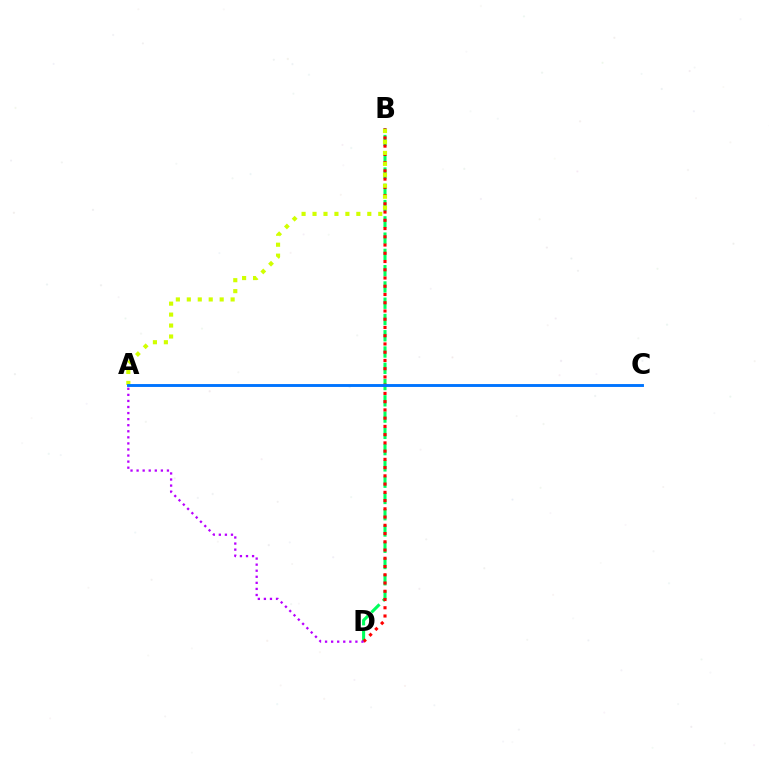{('B', 'D'): [{'color': '#00ff5c', 'line_style': 'dashed', 'thickness': 2.21}, {'color': '#ff0000', 'line_style': 'dotted', 'thickness': 2.24}], ('A', 'B'): [{'color': '#d1ff00', 'line_style': 'dotted', 'thickness': 2.98}], ('A', 'D'): [{'color': '#b900ff', 'line_style': 'dotted', 'thickness': 1.65}], ('A', 'C'): [{'color': '#0074ff', 'line_style': 'solid', 'thickness': 2.08}]}